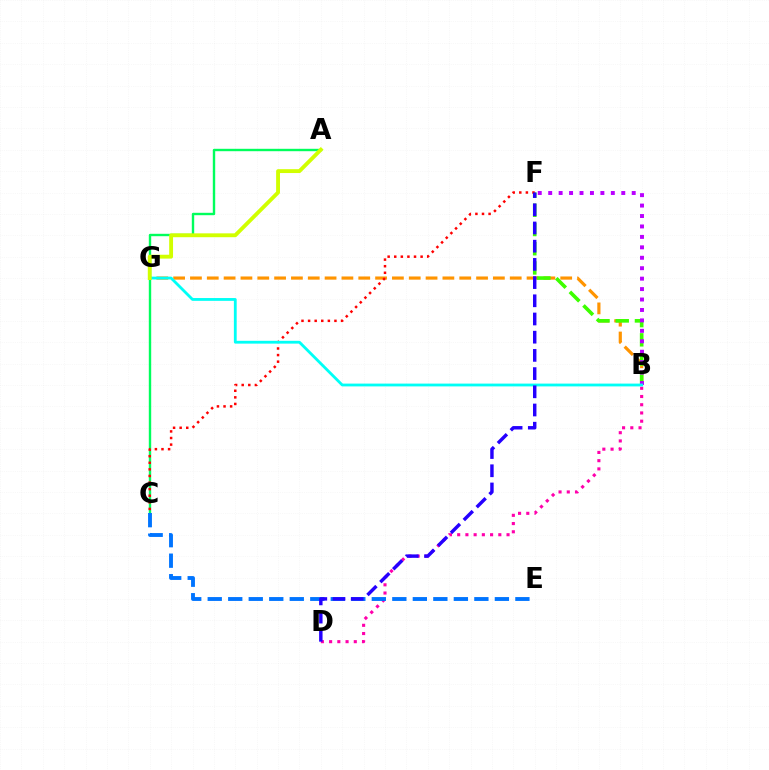{('B', 'D'): [{'color': '#ff00ac', 'line_style': 'dotted', 'thickness': 2.24}], ('A', 'C'): [{'color': '#00ff5c', 'line_style': 'solid', 'thickness': 1.73}], ('B', 'G'): [{'color': '#ff9400', 'line_style': 'dashed', 'thickness': 2.29}, {'color': '#00fff6', 'line_style': 'solid', 'thickness': 2.02}], ('C', 'E'): [{'color': '#0074ff', 'line_style': 'dashed', 'thickness': 2.79}], ('B', 'F'): [{'color': '#3dff00', 'line_style': 'dashed', 'thickness': 2.61}, {'color': '#b900ff', 'line_style': 'dotted', 'thickness': 2.84}], ('C', 'F'): [{'color': '#ff0000', 'line_style': 'dotted', 'thickness': 1.79}], ('D', 'F'): [{'color': '#2500ff', 'line_style': 'dashed', 'thickness': 2.47}], ('A', 'G'): [{'color': '#d1ff00', 'line_style': 'solid', 'thickness': 2.78}]}